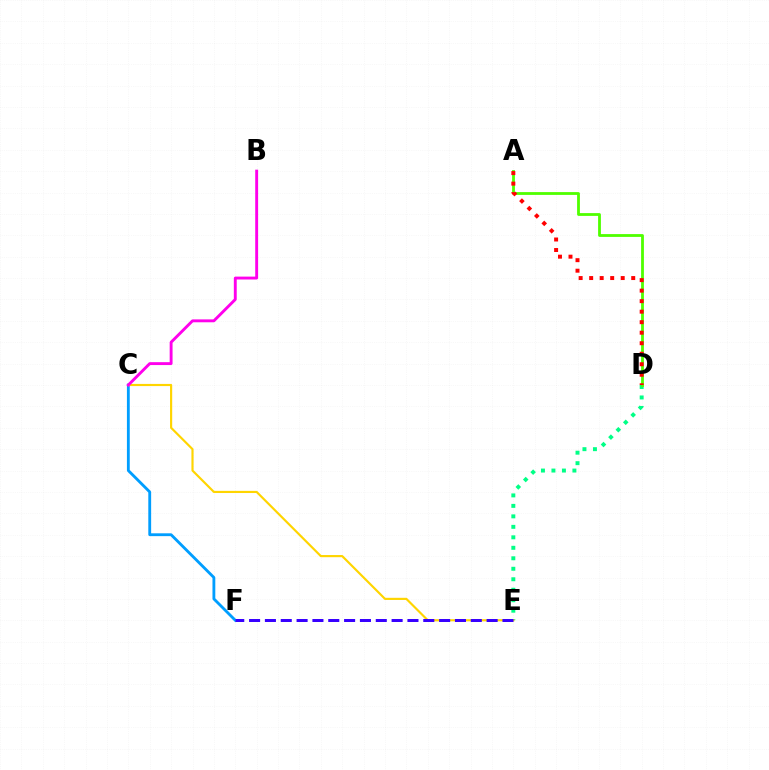{('C', 'F'): [{'color': '#009eff', 'line_style': 'solid', 'thickness': 2.04}], ('D', 'E'): [{'color': '#00ff86', 'line_style': 'dotted', 'thickness': 2.85}], ('C', 'E'): [{'color': '#ffd500', 'line_style': 'solid', 'thickness': 1.55}], ('E', 'F'): [{'color': '#3700ff', 'line_style': 'dashed', 'thickness': 2.15}], ('A', 'D'): [{'color': '#4fff00', 'line_style': 'solid', 'thickness': 2.02}, {'color': '#ff0000', 'line_style': 'dotted', 'thickness': 2.86}], ('B', 'C'): [{'color': '#ff00ed', 'line_style': 'solid', 'thickness': 2.08}]}